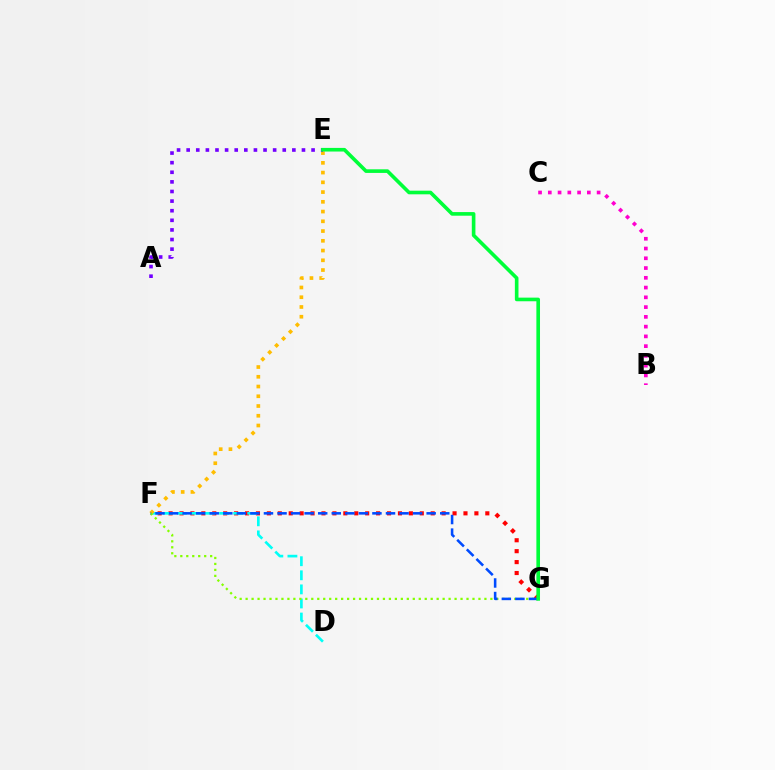{('F', 'G'): [{'color': '#ff0000', 'line_style': 'dotted', 'thickness': 2.97}, {'color': '#84ff00', 'line_style': 'dotted', 'thickness': 1.62}, {'color': '#004bff', 'line_style': 'dashed', 'thickness': 1.84}], ('D', 'F'): [{'color': '#00fff6', 'line_style': 'dashed', 'thickness': 1.91}], ('E', 'F'): [{'color': '#ffbd00', 'line_style': 'dotted', 'thickness': 2.65}], ('A', 'E'): [{'color': '#7200ff', 'line_style': 'dotted', 'thickness': 2.61}], ('B', 'C'): [{'color': '#ff00cf', 'line_style': 'dotted', 'thickness': 2.65}], ('E', 'G'): [{'color': '#00ff39', 'line_style': 'solid', 'thickness': 2.61}]}